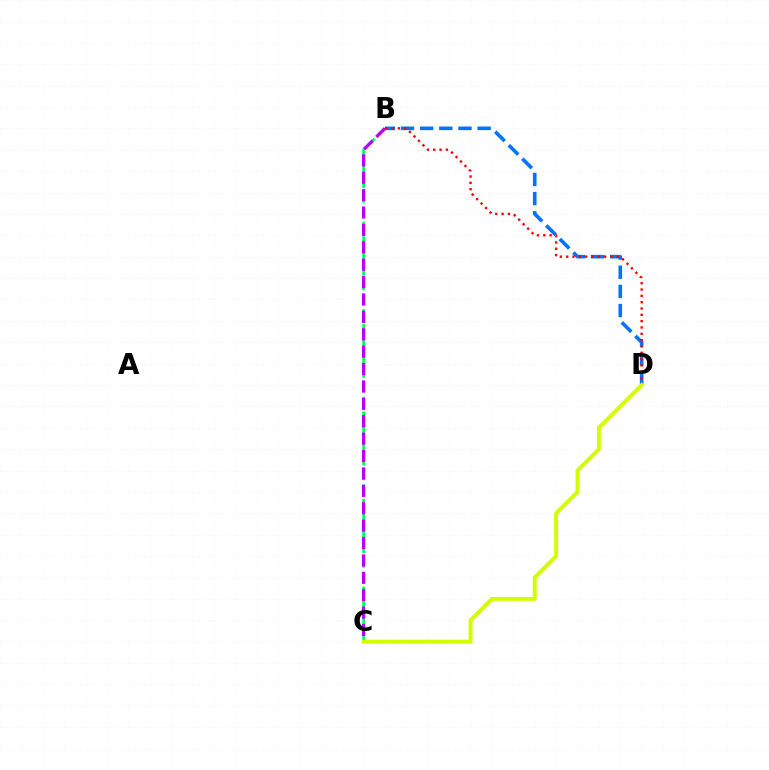{('B', 'C'): [{'color': '#00ff5c', 'line_style': 'dashed', 'thickness': 1.98}, {'color': '#b900ff', 'line_style': 'dashed', 'thickness': 2.36}], ('B', 'D'): [{'color': '#0074ff', 'line_style': 'dashed', 'thickness': 2.6}, {'color': '#ff0000', 'line_style': 'dotted', 'thickness': 1.72}], ('C', 'D'): [{'color': '#d1ff00', 'line_style': 'solid', 'thickness': 2.85}]}